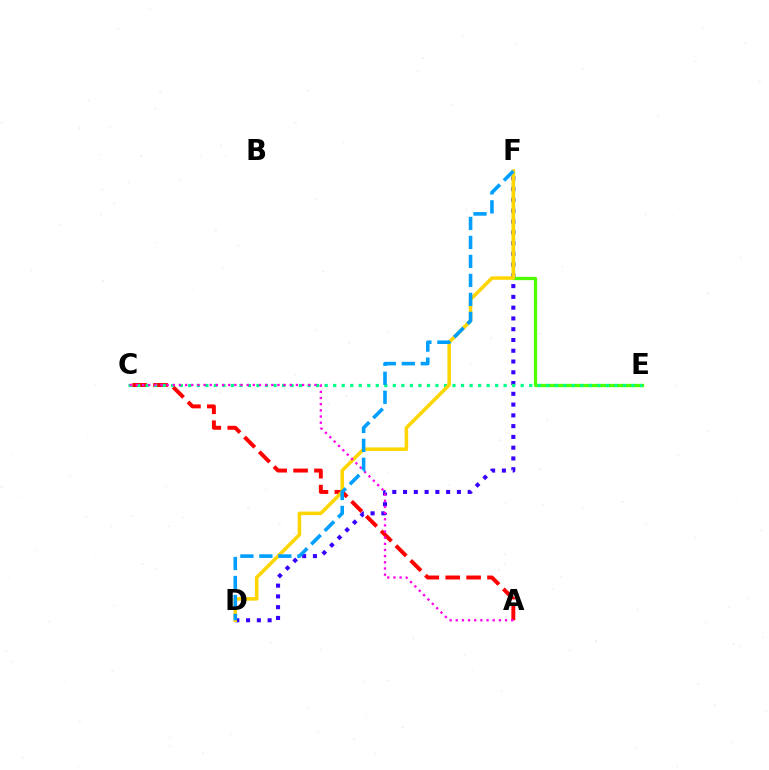{('A', 'C'): [{'color': '#ff0000', 'line_style': 'dashed', 'thickness': 2.84}, {'color': '#ff00ed', 'line_style': 'dotted', 'thickness': 1.67}], ('D', 'F'): [{'color': '#3700ff', 'line_style': 'dotted', 'thickness': 2.93}, {'color': '#ffd500', 'line_style': 'solid', 'thickness': 2.53}, {'color': '#009eff', 'line_style': 'dashed', 'thickness': 2.58}], ('E', 'F'): [{'color': '#4fff00', 'line_style': 'solid', 'thickness': 2.36}], ('C', 'E'): [{'color': '#00ff86', 'line_style': 'dotted', 'thickness': 2.32}]}